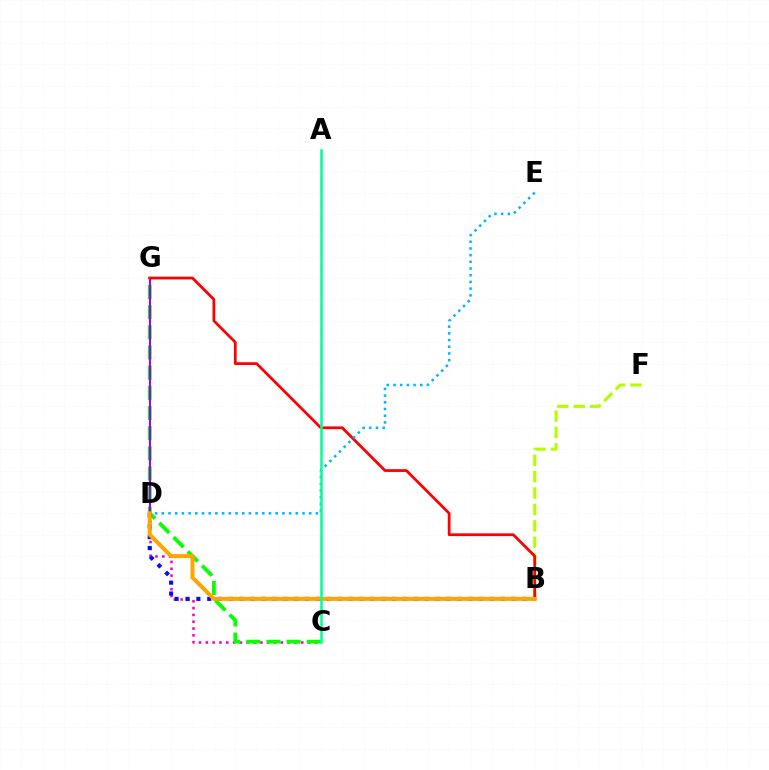{('C', 'D'): [{'color': '#ff00bd', 'line_style': 'dotted', 'thickness': 1.85}], ('C', 'G'): [{'color': '#08ff00', 'line_style': 'dashed', 'thickness': 2.74}], ('D', 'G'): [{'color': '#9b00ff', 'line_style': 'solid', 'thickness': 1.5}], ('B', 'F'): [{'color': '#b3ff00', 'line_style': 'dashed', 'thickness': 2.23}], ('B', 'D'): [{'color': '#0010ff', 'line_style': 'dotted', 'thickness': 2.95}, {'color': '#ffa500', 'line_style': 'solid', 'thickness': 2.9}], ('B', 'G'): [{'color': '#ff0000', 'line_style': 'solid', 'thickness': 1.99}], ('D', 'E'): [{'color': '#00b5ff', 'line_style': 'dotted', 'thickness': 1.82}], ('A', 'C'): [{'color': '#00ff9d', 'line_style': 'solid', 'thickness': 1.83}]}